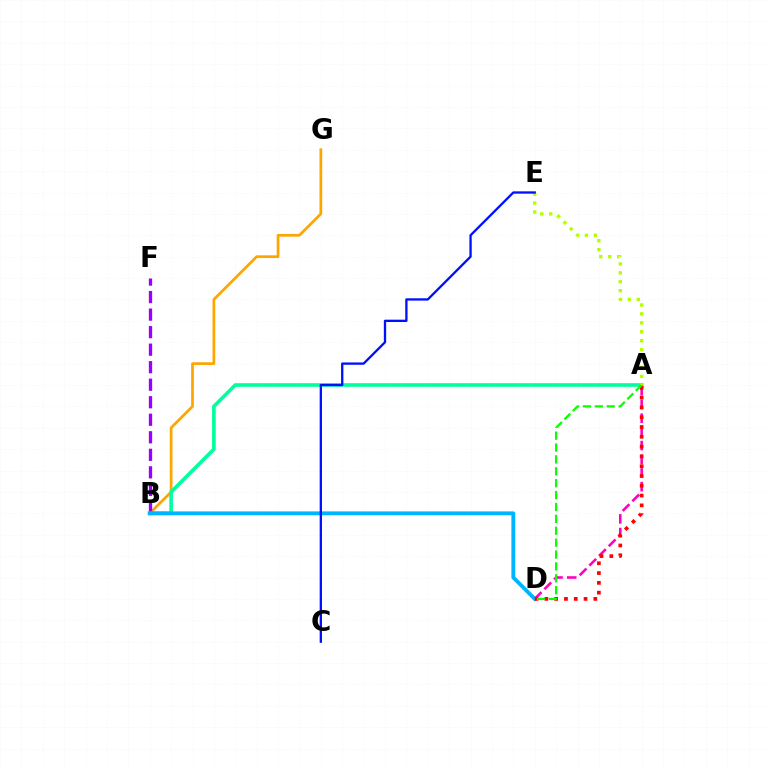{('A', 'D'): [{'color': '#ff00bd', 'line_style': 'dashed', 'thickness': 1.86}, {'color': '#ff0000', 'line_style': 'dotted', 'thickness': 2.66}, {'color': '#08ff00', 'line_style': 'dashed', 'thickness': 1.62}], ('B', 'G'): [{'color': '#ffa500', 'line_style': 'solid', 'thickness': 1.97}], ('B', 'F'): [{'color': '#9b00ff', 'line_style': 'dashed', 'thickness': 2.38}], ('A', 'B'): [{'color': '#00ff9d', 'line_style': 'solid', 'thickness': 2.61}], ('A', 'E'): [{'color': '#b3ff00', 'line_style': 'dotted', 'thickness': 2.42}], ('B', 'D'): [{'color': '#00b5ff', 'line_style': 'solid', 'thickness': 2.79}], ('C', 'E'): [{'color': '#0010ff', 'line_style': 'solid', 'thickness': 1.67}]}